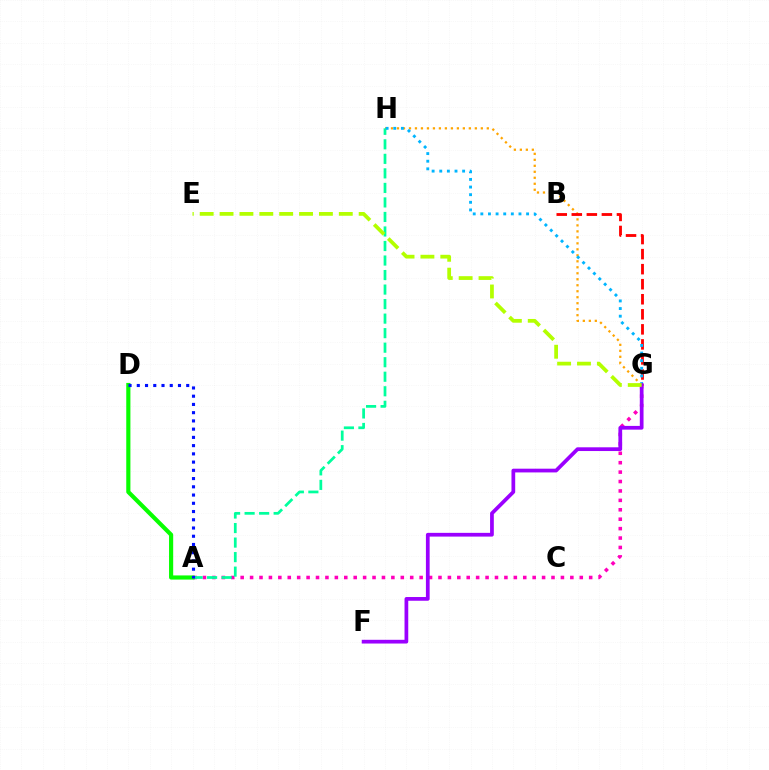{('G', 'H'): [{'color': '#ffa500', 'line_style': 'dotted', 'thickness': 1.63}, {'color': '#00b5ff', 'line_style': 'dotted', 'thickness': 2.07}], ('A', 'G'): [{'color': '#ff00bd', 'line_style': 'dotted', 'thickness': 2.56}], ('A', 'H'): [{'color': '#00ff9d', 'line_style': 'dashed', 'thickness': 1.97}], ('B', 'G'): [{'color': '#ff0000', 'line_style': 'dashed', 'thickness': 2.04}], ('F', 'G'): [{'color': '#9b00ff', 'line_style': 'solid', 'thickness': 2.69}], ('A', 'D'): [{'color': '#08ff00', 'line_style': 'solid', 'thickness': 2.99}, {'color': '#0010ff', 'line_style': 'dotted', 'thickness': 2.24}], ('E', 'G'): [{'color': '#b3ff00', 'line_style': 'dashed', 'thickness': 2.7}]}